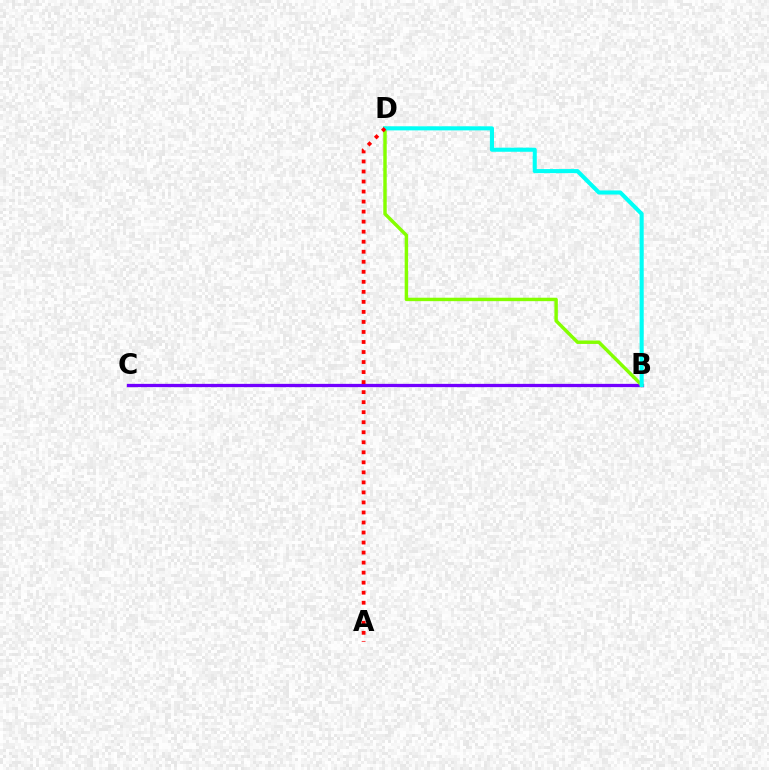{('B', 'C'): [{'color': '#7200ff', 'line_style': 'solid', 'thickness': 2.36}], ('B', 'D'): [{'color': '#84ff00', 'line_style': 'solid', 'thickness': 2.47}, {'color': '#00fff6', 'line_style': 'solid', 'thickness': 2.94}], ('A', 'D'): [{'color': '#ff0000', 'line_style': 'dotted', 'thickness': 2.72}]}